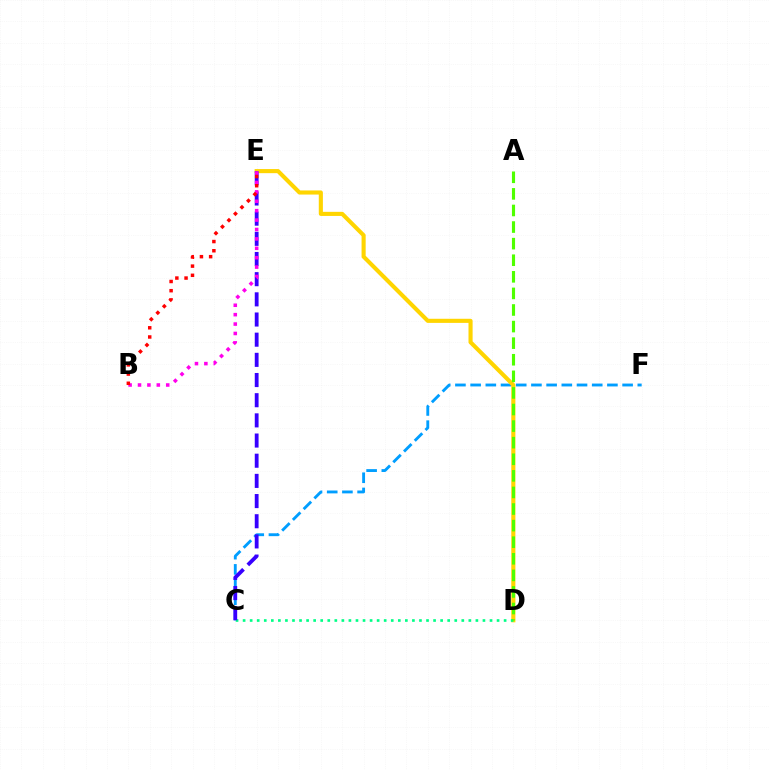{('C', 'F'): [{'color': '#009eff', 'line_style': 'dashed', 'thickness': 2.06}], ('D', 'E'): [{'color': '#ffd500', 'line_style': 'solid', 'thickness': 2.96}], ('C', 'D'): [{'color': '#00ff86', 'line_style': 'dotted', 'thickness': 1.92}], ('C', 'E'): [{'color': '#3700ff', 'line_style': 'dashed', 'thickness': 2.74}], ('A', 'D'): [{'color': '#4fff00', 'line_style': 'dashed', 'thickness': 2.25}], ('B', 'E'): [{'color': '#ff00ed', 'line_style': 'dotted', 'thickness': 2.55}, {'color': '#ff0000', 'line_style': 'dotted', 'thickness': 2.5}]}